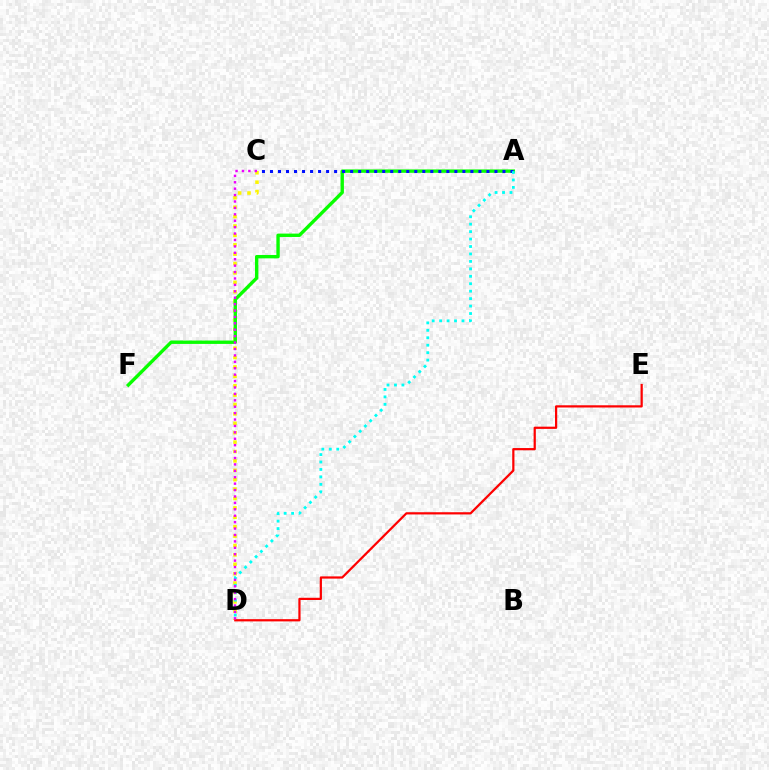{('C', 'D'): [{'color': '#fcf500', 'line_style': 'dotted', 'thickness': 2.55}, {'color': '#ee00ff', 'line_style': 'dotted', 'thickness': 1.74}], ('A', 'F'): [{'color': '#08ff00', 'line_style': 'solid', 'thickness': 2.43}], ('A', 'C'): [{'color': '#0010ff', 'line_style': 'dotted', 'thickness': 2.18}], ('A', 'D'): [{'color': '#00fff6', 'line_style': 'dotted', 'thickness': 2.02}], ('D', 'E'): [{'color': '#ff0000', 'line_style': 'solid', 'thickness': 1.6}]}